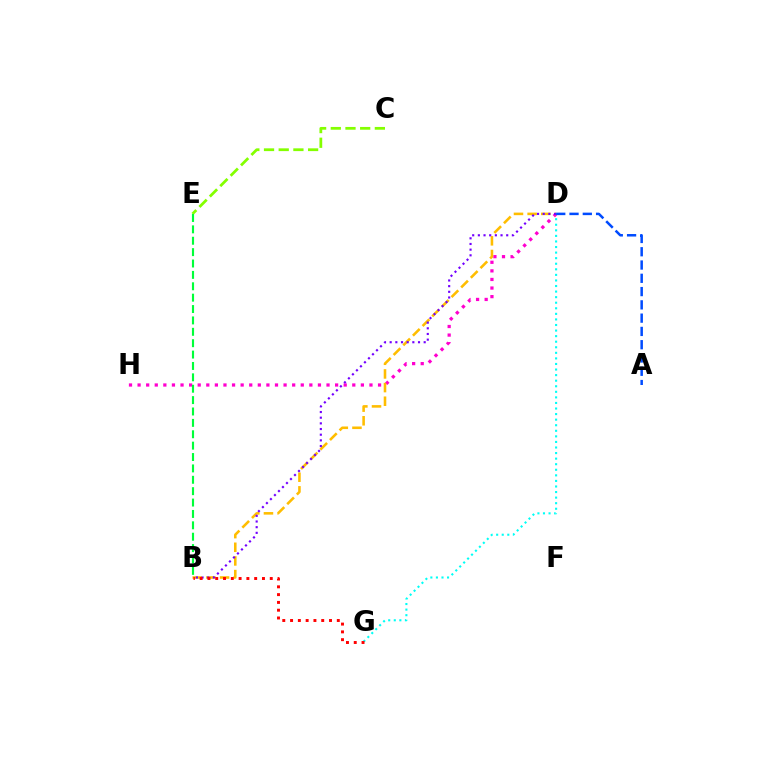{('D', 'H'): [{'color': '#ff00cf', 'line_style': 'dotted', 'thickness': 2.33}], ('B', 'D'): [{'color': '#ffbd00', 'line_style': 'dashed', 'thickness': 1.85}, {'color': '#7200ff', 'line_style': 'dotted', 'thickness': 1.54}], ('D', 'G'): [{'color': '#00fff6', 'line_style': 'dotted', 'thickness': 1.51}], ('C', 'E'): [{'color': '#84ff00', 'line_style': 'dashed', 'thickness': 2.0}], ('A', 'D'): [{'color': '#004bff', 'line_style': 'dashed', 'thickness': 1.8}], ('B', 'G'): [{'color': '#ff0000', 'line_style': 'dotted', 'thickness': 2.12}], ('B', 'E'): [{'color': '#00ff39', 'line_style': 'dashed', 'thickness': 1.55}]}